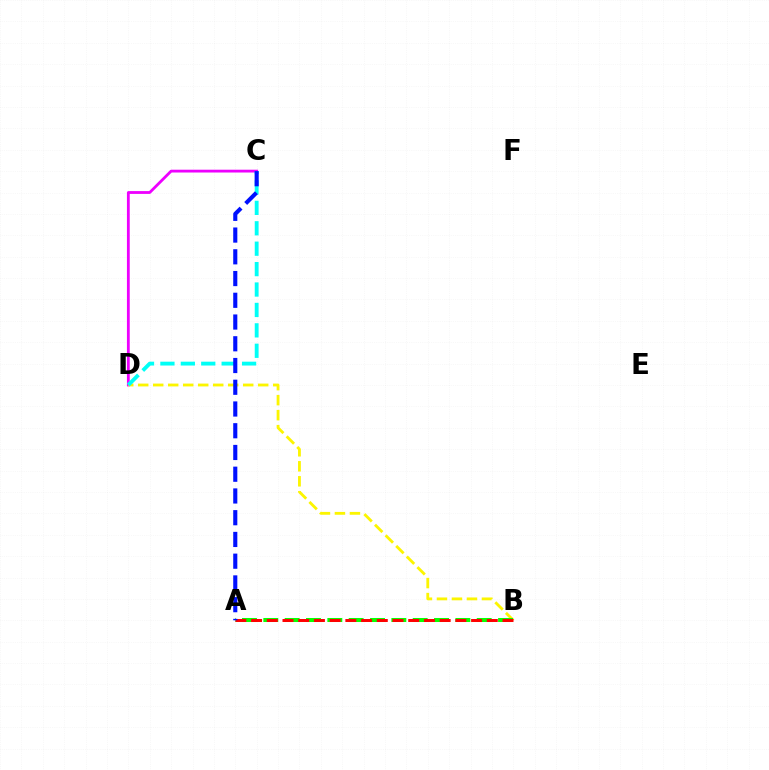{('C', 'D'): [{'color': '#ee00ff', 'line_style': 'solid', 'thickness': 2.02}, {'color': '#00fff6', 'line_style': 'dashed', 'thickness': 2.77}], ('B', 'D'): [{'color': '#fcf500', 'line_style': 'dashed', 'thickness': 2.04}], ('A', 'B'): [{'color': '#08ff00', 'line_style': 'dashed', 'thickness': 2.9}, {'color': '#ff0000', 'line_style': 'dashed', 'thickness': 2.14}], ('A', 'C'): [{'color': '#0010ff', 'line_style': 'dashed', 'thickness': 2.95}]}